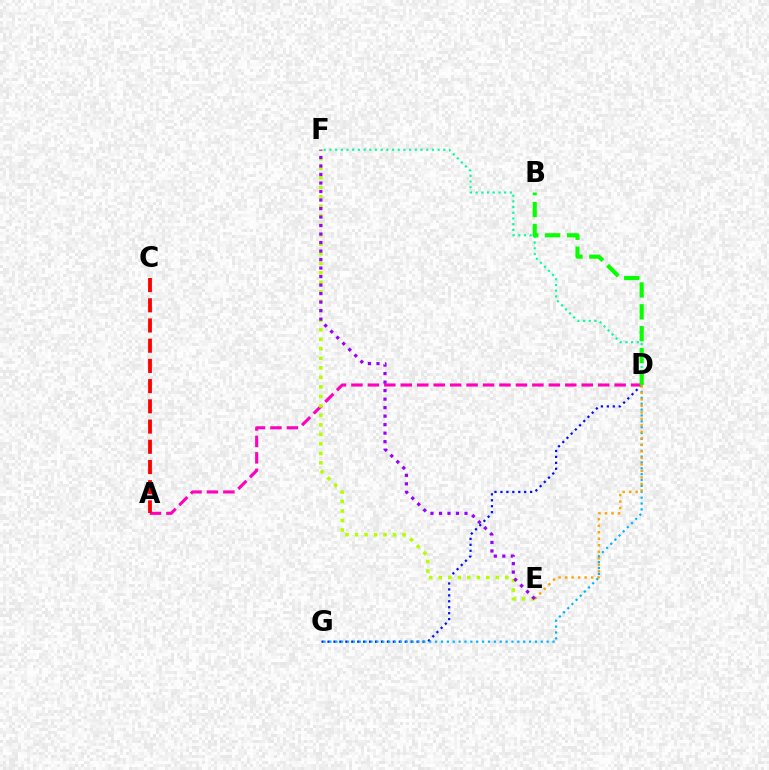{('D', 'G'): [{'color': '#0010ff', 'line_style': 'dotted', 'thickness': 1.61}, {'color': '#00b5ff', 'line_style': 'dotted', 'thickness': 1.6}], ('A', 'D'): [{'color': '#ff00bd', 'line_style': 'dashed', 'thickness': 2.23}], ('A', 'C'): [{'color': '#ff0000', 'line_style': 'dashed', 'thickness': 2.75}], ('D', 'F'): [{'color': '#00ff9d', 'line_style': 'dotted', 'thickness': 1.55}], ('D', 'E'): [{'color': '#ffa500', 'line_style': 'dotted', 'thickness': 1.77}], ('E', 'F'): [{'color': '#b3ff00', 'line_style': 'dotted', 'thickness': 2.58}, {'color': '#9b00ff', 'line_style': 'dotted', 'thickness': 2.31}], ('B', 'D'): [{'color': '#08ff00', 'line_style': 'dashed', 'thickness': 2.97}]}